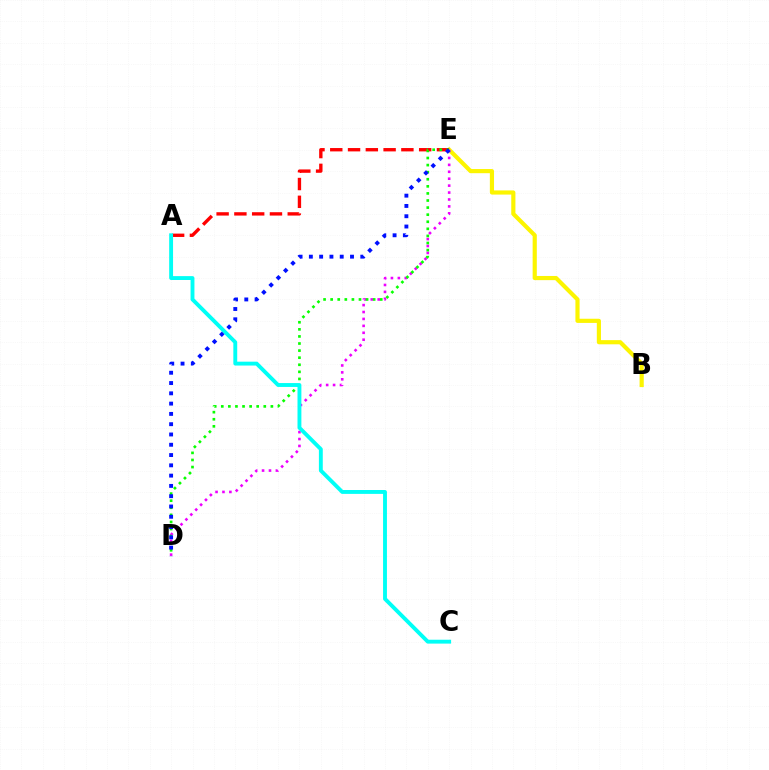{('B', 'E'): [{'color': '#fcf500', 'line_style': 'solid', 'thickness': 3.0}], ('A', 'E'): [{'color': '#ff0000', 'line_style': 'dashed', 'thickness': 2.42}], ('D', 'E'): [{'color': '#ee00ff', 'line_style': 'dotted', 'thickness': 1.88}, {'color': '#08ff00', 'line_style': 'dotted', 'thickness': 1.92}, {'color': '#0010ff', 'line_style': 'dotted', 'thickness': 2.79}], ('A', 'C'): [{'color': '#00fff6', 'line_style': 'solid', 'thickness': 2.79}]}